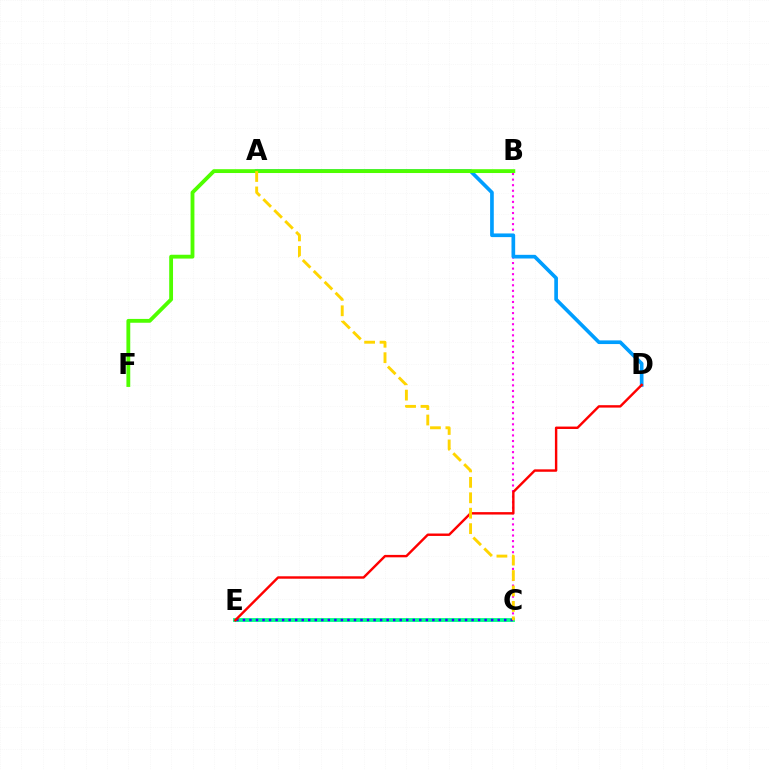{('B', 'C'): [{'color': '#ff00ed', 'line_style': 'dotted', 'thickness': 1.51}], ('C', 'E'): [{'color': '#00ff86', 'line_style': 'solid', 'thickness': 2.76}, {'color': '#3700ff', 'line_style': 'dotted', 'thickness': 1.77}], ('A', 'D'): [{'color': '#009eff', 'line_style': 'solid', 'thickness': 2.64}], ('D', 'E'): [{'color': '#ff0000', 'line_style': 'solid', 'thickness': 1.74}], ('B', 'F'): [{'color': '#4fff00', 'line_style': 'solid', 'thickness': 2.76}], ('A', 'C'): [{'color': '#ffd500', 'line_style': 'dashed', 'thickness': 2.1}]}